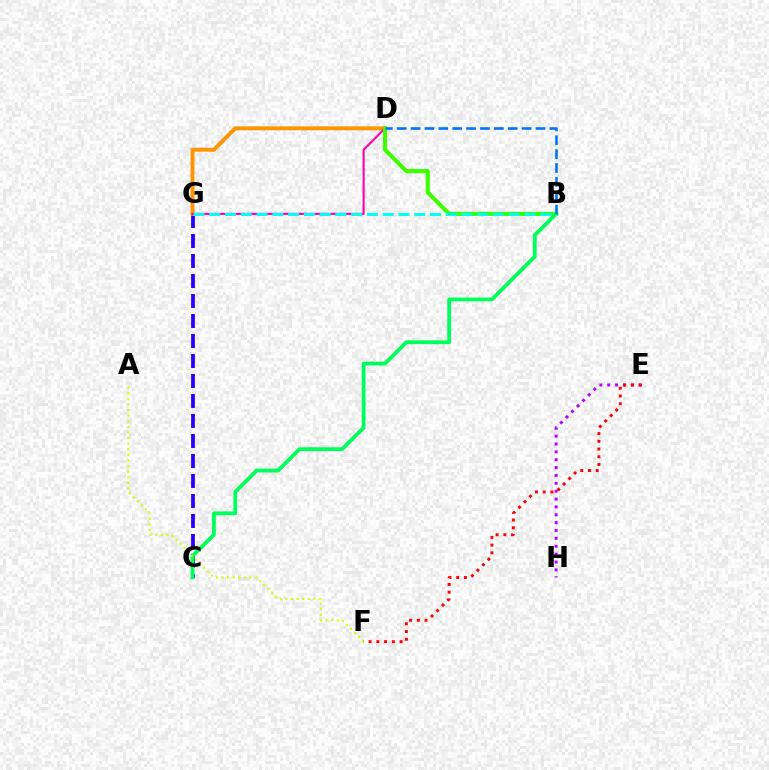{('C', 'G'): [{'color': '#2500ff', 'line_style': 'dashed', 'thickness': 2.72}], ('D', 'G'): [{'color': '#ff9400', 'line_style': 'solid', 'thickness': 2.82}, {'color': '#ff00ac', 'line_style': 'solid', 'thickness': 1.52}], ('B', 'D'): [{'color': '#3dff00', 'line_style': 'solid', 'thickness': 2.97}, {'color': '#0074ff', 'line_style': 'dashed', 'thickness': 1.89}], ('B', 'C'): [{'color': '#00ff5c', 'line_style': 'solid', 'thickness': 2.74}], ('E', 'H'): [{'color': '#b900ff', 'line_style': 'dotted', 'thickness': 2.14}], ('A', 'F'): [{'color': '#d1ff00', 'line_style': 'dotted', 'thickness': 1.52}], ('E', 'F'): [{'color': '#ff0000', 'line_style': 'dotted', 'thickness': 2.1}], ('B', 'G'): [{'color': '#00fff6', 'line_style': 'dashed', 'thickness': 2.14}]}